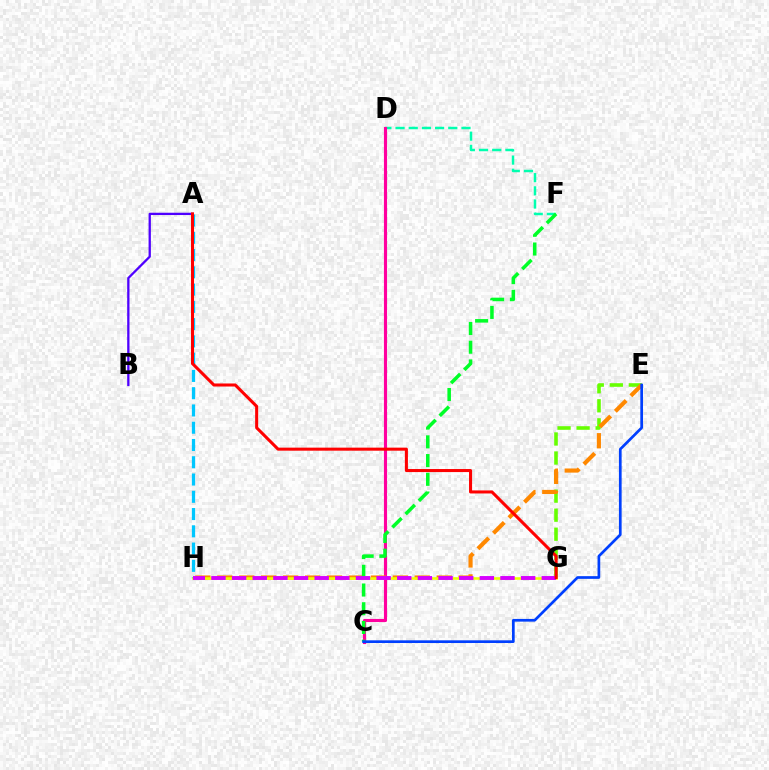{('E', 'G'): [{'color': '#66ff00', 'line_style': 'dashed', 'thickness': 2.59}], ('D', 'F'): [{'color': '#00ffaf', 'line_style': 'dashed', 'thickness': 1.79}], ('A', 'H'): [{'color': '#00c7ff', 'line_style': 'dashed', 'thickness': 2.35}], ('C', 'D'): [{'color': '#ff00a0', 'line_style': 'solid', 'thickness': 2.25}], ('E', 'H'): [{'color': '#ff8800', 'line_style': 'dashed', 'thickness': 2.98}], ('G', 'H'): [{'color': '#eeff00', 'line_style': 'solid', 'thickness': 1.83}, {'color': '#d600ff', 'line_style': 'dashed', 'thickness': 2.8}], ('C', 'F'): [{'color': '#00ff27', 'line_style': 'dashed', 'thickness': 2.54}], ('A', 'B'): [{'color': '#4f00ff', 'line_style': 'solid', 'thickness': 1.65}], ('C', 'E'): [{'color': '#003fff', 'line_style': 'solid', 'thickness': 1.94}], ('A', 'G'): [{'color': '#ff0000', 'line_style': 'solid', 'thickness': 2.2}]}